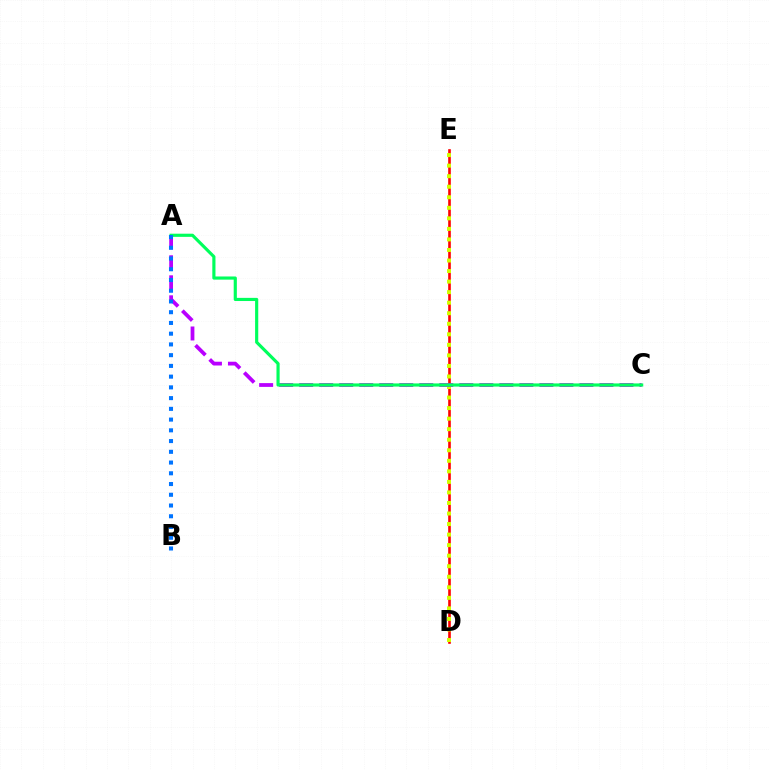{('D', 'E'): [{'color': '#ff0000', 'line_style': 'solid', 'thickness': 1.89}, {'color': '#d1ff00', 'line_style': 'dotted', 'thickness': 2.86}], ('A', 'C'): [{'color': '#b900ff', 'line_style': 'dashed', 'thickness': 2.72}, {'color': '#00ff5c', 'line_style': 'solid', 'thickness': 2.27}], ('A', 'B'): [{'color': '#0074ff', 'line_style': 'dotted', 'thickness': 2.92}]}